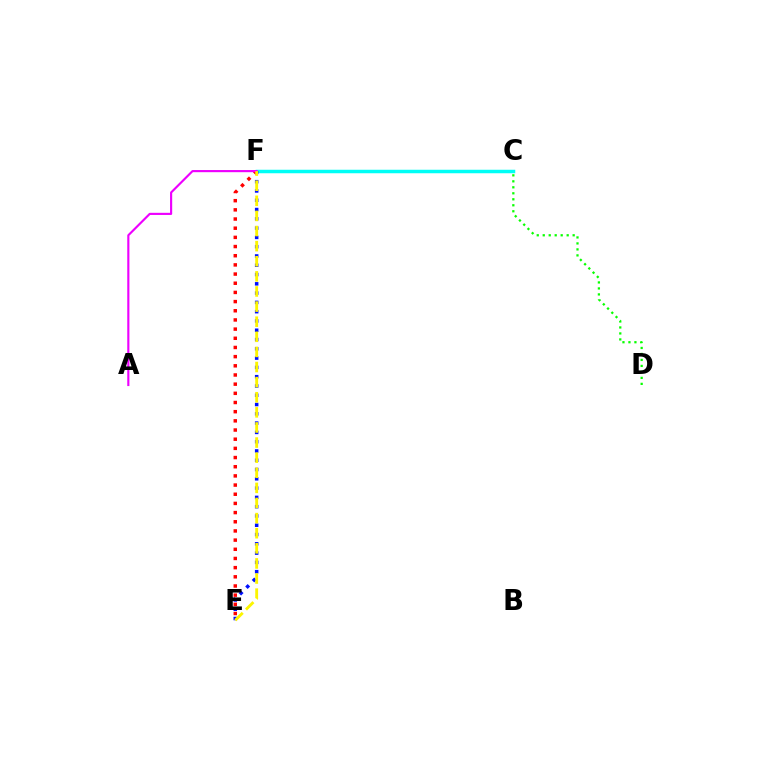{('C', 'F'): [{'color': '#00fff6', 'line_style': 'solid', 'thickness': 2.52}], ('C', 'D'): [{'color': '#08ff00', 'line_style': 'dotted', 'thickness': 1.63}], ('E', 'F'): [{'color': '#0010ff', 'line_style': 'dotted', 'thickness': 2.52}, {'color': '#ff0000', 'line_style': 'dotted', 'thickness': 2.49}, {'color': '#fcf500', 'line_style': 'dashed', 'thickness': 2.05}], ('A', 'F'): [{'color': '#ee00ff', 'line_style': 'solid', 'thickness': 1.54}]}